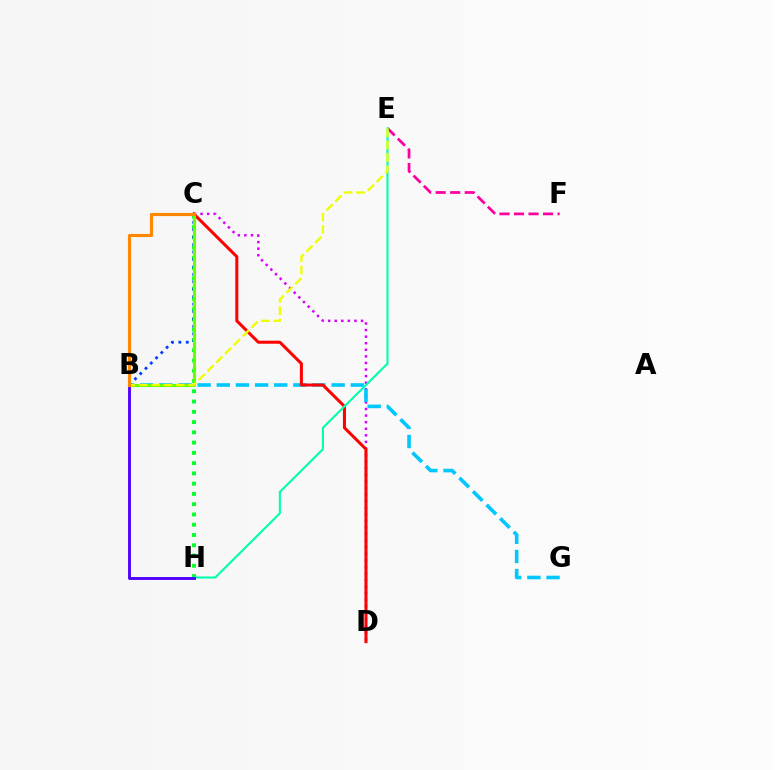{('E', 'F'): [{'color': '#ff00a0', 'line_style': 'dashed', 'thickness': 1.97}], ('C', 'H'): [{'color': '#00ff27', 'line_style': 'dotted', 'thickness': 2.79}], ('C', 'D'): [{'color': '#d600ff', 'line_style': 'dotted', 'thickness': 1.79}, {'color': '#ff0000', 'line_style': 'solid', 'thickness': 2.17}], ('B', 'C'): [{'color': '#003fff', 'line_style': 'dotted', 'thickness': 2.02}, {'color': '#66ff00', 'line_style': 'solid', 'thickness': 2.23}, {'color': '#ff8800', 'line_style': 'solid', 'thickness': 2.25}], ('B', 'G'): [{'color': '#00c7ff', 'line_style': 'dashed', 'thickness': 2.6}], ('E', 'H'): [{'color': '#00ffaf', 'line_style': 'solid', 'thickness': 1.52}], ('B', 'H'): [{'color': '#4f00ff', 'line_style': 'solid', 'thickness': 2.08}], ('B', 'E'): [{'color': '#eeff00', 'line_style': 'dashed', 'thickness': 1.68}]}